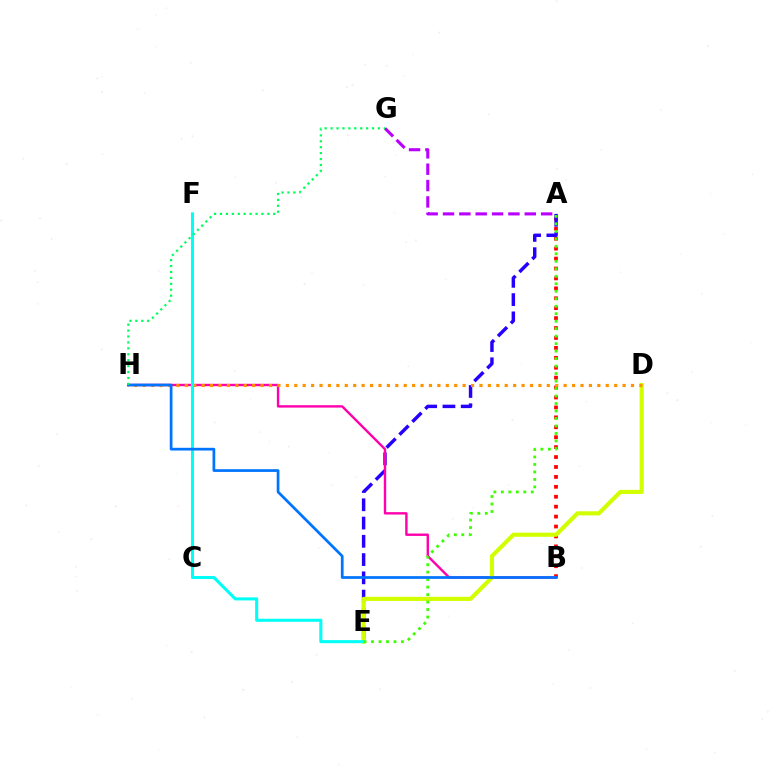{('A', 'B'): [{'color': '#ff0000', 'line_style': 'dotted', 'thickness': 2.7}], ('A', 'E'): [{'color': '#2500ff', 'line_style': 'dashed', 'thickness': 2.48}, {'color': '#3dff00', 'line_style': 'dotted', 'thickness': 2.03}], ('B', 'H'): [{'color': '#ff00ac', 'line_style': 'solid', 'thickness': 1.72}, {'color': '#0074ff', 'line_style': 'solid', 'thickness': 1.97}], ('D', 'E'): [{'color': '#d1ff00', 'line_style': 'solid', 'thickness': 2.98}], ('D', 'H'): [{'color': '#ff9400', 'line_style': 'dotted', 'thickness': 2.29}], ('E', 'F'): [{'color': '#00fff6', 'line_style': 'solid', 'thickness': 2.2}], ('A', 'G'): [{'color': '#b900ff', 'line_style': 'dashed', 'thickness': 2.22}], ('G', 'H'): [{'color': '#00ff5c', 'line_style': 'dotted', 'thickness': 1.61}]}